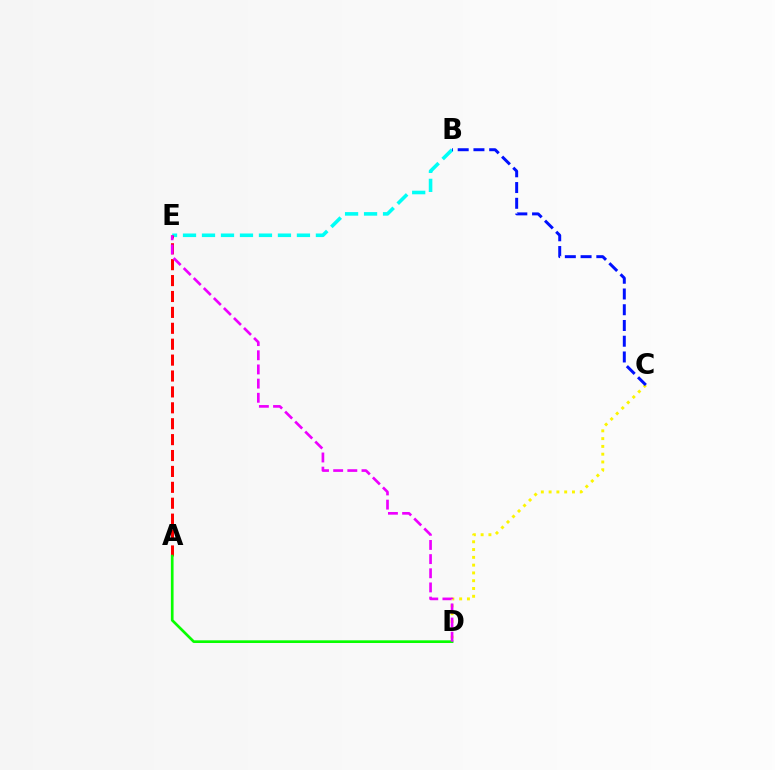{('B', 'E'): [{'color': '#00fff6', 'line_style': 'dashed', 'thickness': 2.58}], ('C', 'D'): [{'color': '#fcf500', 'line_style': 'dotted', 'thickness': 2.12}], ('A', 'E'): [{'color': '#ff0000', 'line_style': 'dashed', 'thickness': 2.16}], ('B', 'C'): [{'color': '#0010ff', 'line_style': 'dashed', 'thickness': 2.14}], ('A', 'D'): [{'color': '#08ff00', 'line_style': 'solid', 'thickness': 1.93}], ('D', 'E'): [{'color': '#ee00ff', 'line_style': 'dashed', 'thickness': 1.92}]}